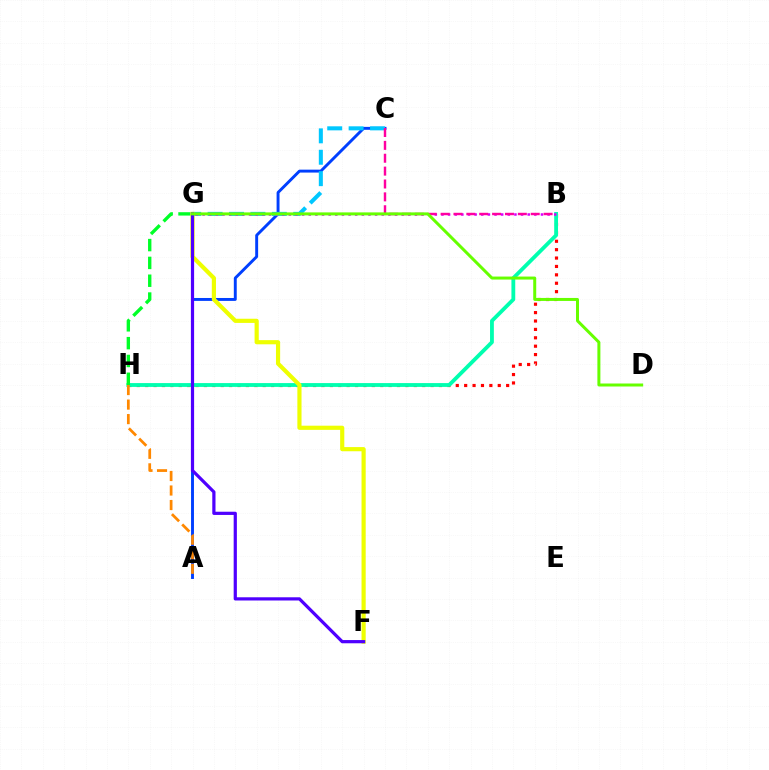{('A', 'C'): [{'color': '#003fff', 'line_style': 'solid', 'thickness': 2.1}], ('B', 'H'): [{'color': '#ff0000', 'line_style': 'dotted', 'thickness': 2.28}, {'color': '#00ffaf', 'line_style': 'solid', 'thickness': 2.75}], ('C', 'G'): [{'color': '#00c7ff', 'line_style': 'dashed', 'thickness': 2.91}], ('B', 'G'): [{'color': '#d600ff', 'line_style': 'dotted', 'thickness': 1.8}], ('B', 'C'): [{'color': '#ff00a0', 'line_style': 'dashed', 'thickness': 1.75}], ('G', 'H'): [{'color': '#00ff27', 'line_style': 'dashed', 'thickness': 2.42}], ('F', 'G'): [{'color': '#eeff00', 'line_style': 'solid', 'thickness': 3.0}, {'color': '#4f00ff', 'line_style': 'solid', 'thickness': 2.31}], ('D', 'G'): [{'color': '#66ff00', 'line_style': 'solid', 'thickness': 2.16}], ('A', 'H'): [{'color': '#ff8800', 'line_style': 'dashed', 'thickness': 1.97}]}